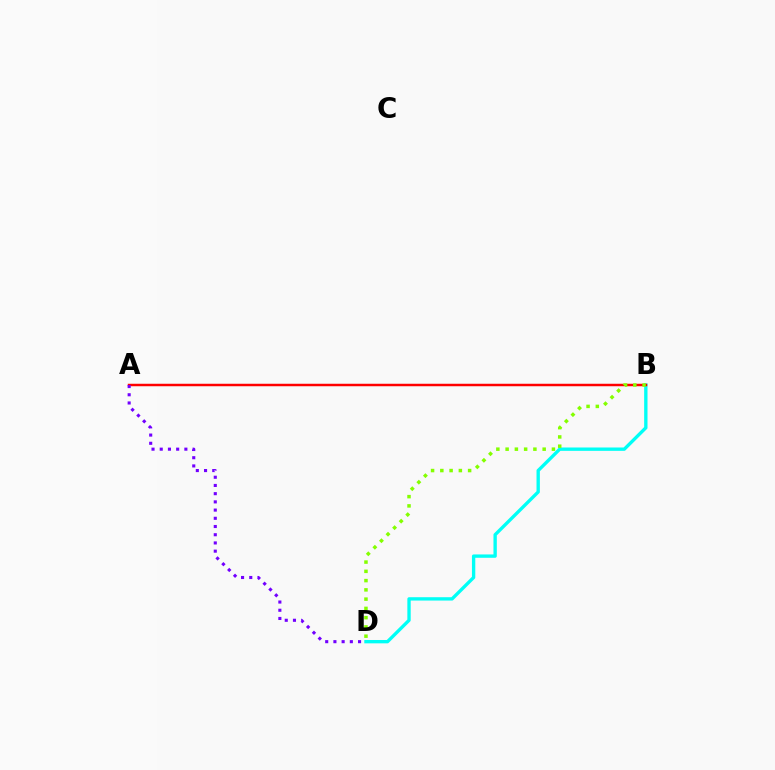{('B', 'D'): [{'color': '#00fff6', 'line_style': 'solid', 'thickness': 2.41}, {'color': '#84ff00', 'line_style': 'dotted', 'thickness': 2.52}], ('A', 'B'): [{'color': '#ff0000', 'line_style': 'solid', 'thickness': 1.78}], ('A', 'D'): [{'color': '#7200ff', 'line_style': 'dotted', 'thickness': 2.23}]}